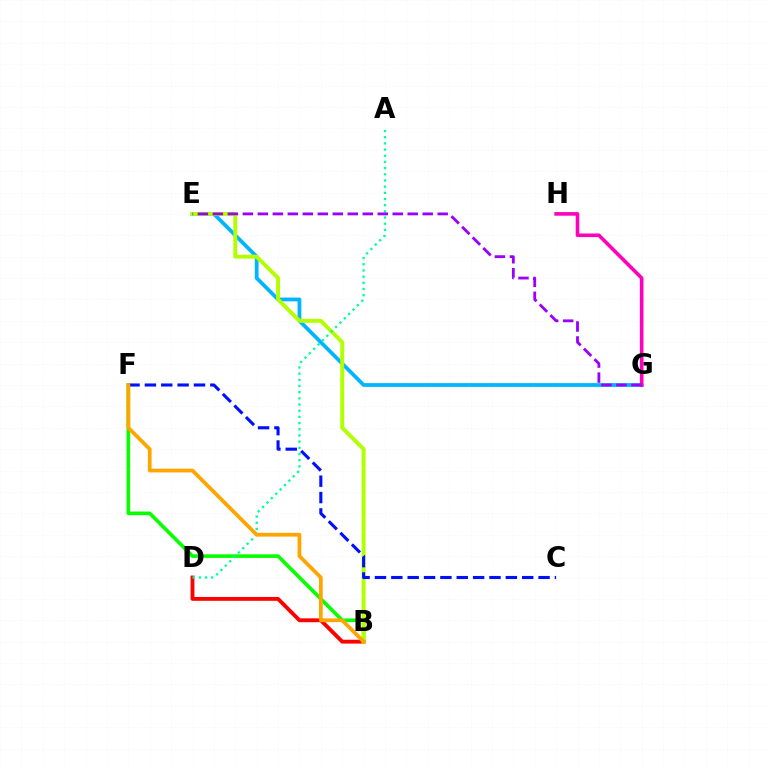{('B', 'D'): [{'color': '#ff0000', 'line_style': 'solid', 'thickness': 2.78}], ('B', 'F'): [{'color': '#08ff00', 'line_style': 'solid', 'thickness': 2.61}, {'color': '#ffa500', 'line_style': 'solid', 'thickness': 2.71}], ('E', 'G'): [{'color': '#00b5ff', 'line_style': 'solid', 'thickness': 2.71}, {'color': '#9b00ff', 'line_style': 'dashed', 'thickness': 2.04}], ('B', 'E'): [{'color': '#b3ff00', 'line_style': 'solid', 'thickness': 2.82}], ('A', 'D'): [{'color': '#00ff9d', 'line_style': 'dotted', 'thickness': 1.68}], ('C', 'F'): [{'color': '#0010ff', 'line_style': 'dashed', 'thickness': 2.22}], ('G', 'H'): [{'color': '#ff00bd', 'line_style': 'solid', 'thickness': 2.6}]}